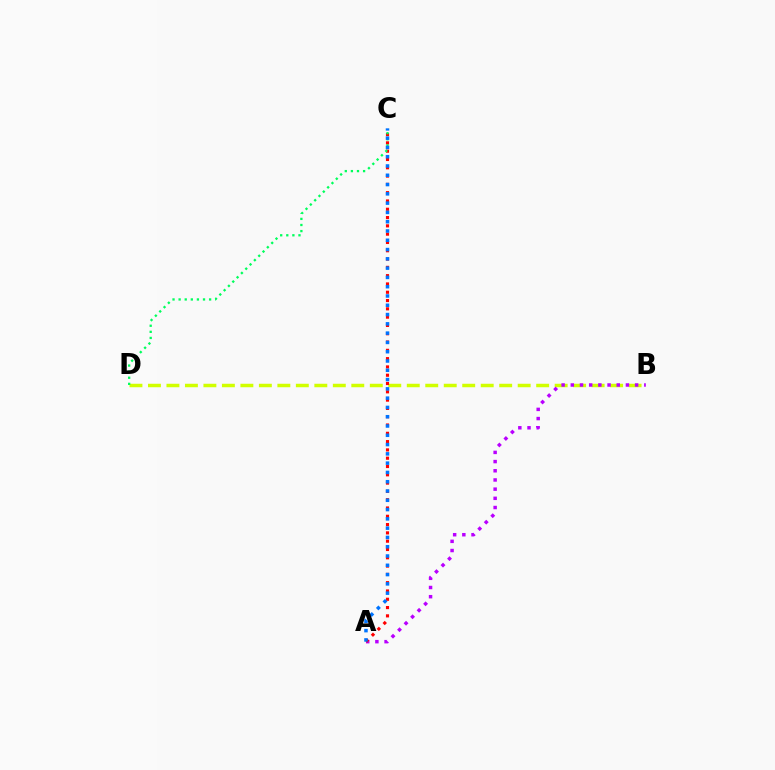{('B', 'D'): [{'color': '#d1ff00', 'line_style': 'dashed', 'thickness': 2.51}], ('A', 'B'): [{'color': '#b900ff', 'line_style': 'dotted', 'thickness': 2.5}], ('A', 'C'): [{'color': '#ff0000', 'line_style': 'dotted', 'thickness': 2.25}, {'color': '#0074ff', 'line_style': 'dotted', 'thickness': 2.52}], ('C', 'D'): [{'color': '#00ff5c', 'line_style': 'dotted', 'thickness': 1.66}]}